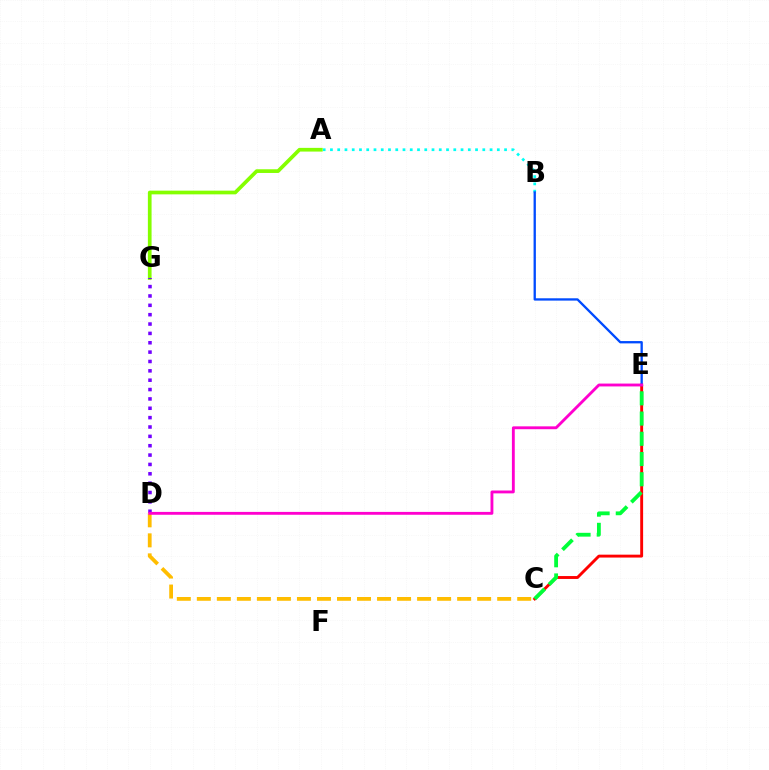{('A', 'B'): [{'color': '#00fff6', 'line_style': 'dotted', 'thickness': 1.97}], ('C', 'E'): [{'color': '#ff0000', 'line_style': 'solid', 'thickness': 2.09}, {'color': '#00ff39', 'line_style': 'dashed', 'thickness': 2.75}], ('A', 'G'): [{'color': '#84ff00', 'line_style': 'solid', 'thickness': 2.67}], ('C', 'D'): [{'color': '#ffbd00', 'line_style': 'dashed', 'thickness': 2.72}], ('D', 'G'): [{'color': '#7200ff', 'line_style': 'dotted', 'thickness': 2.54}], ('B', 'E'): [{'color': '#004bff', 'line_style': 'solid', 'thickness': 1.67}], ('D', 'E'): [{'color': '#ff00cf', 'line_style': 'solid', 'thickness': 2.06}]}